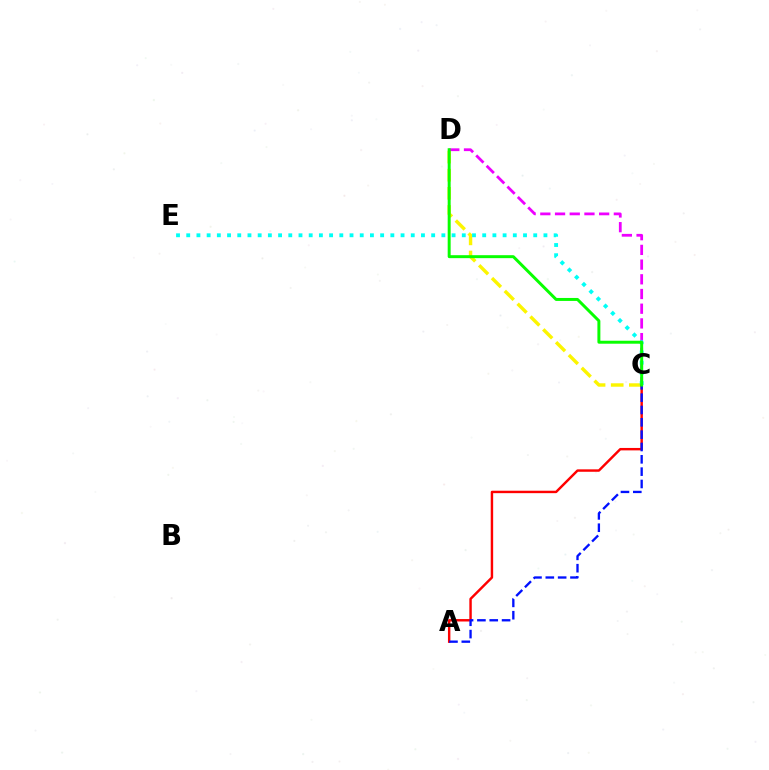{('C', 'D'): [{'color': '#fcf500', 'line_style': 'dashed', 'thickness': 2.46}, {'color': '#ee00ff', 'line_style': 'dashed', 'thickness': 2.0}, {'color': '#08ff00', 'line_style': 'solid', 'thickness': 2.14}], ('C', 'E'): [{'color': '#00fff6', 'line_style': 'dotted', 'thickness': 2.77}], ('A', 'C'): [{'color': '#ff0000', 'line_style': 'solid', 'thickness': 1.75}, {'color': '#0010ff', 'line_style': 'dashed', 'thickness': 1.68}]}